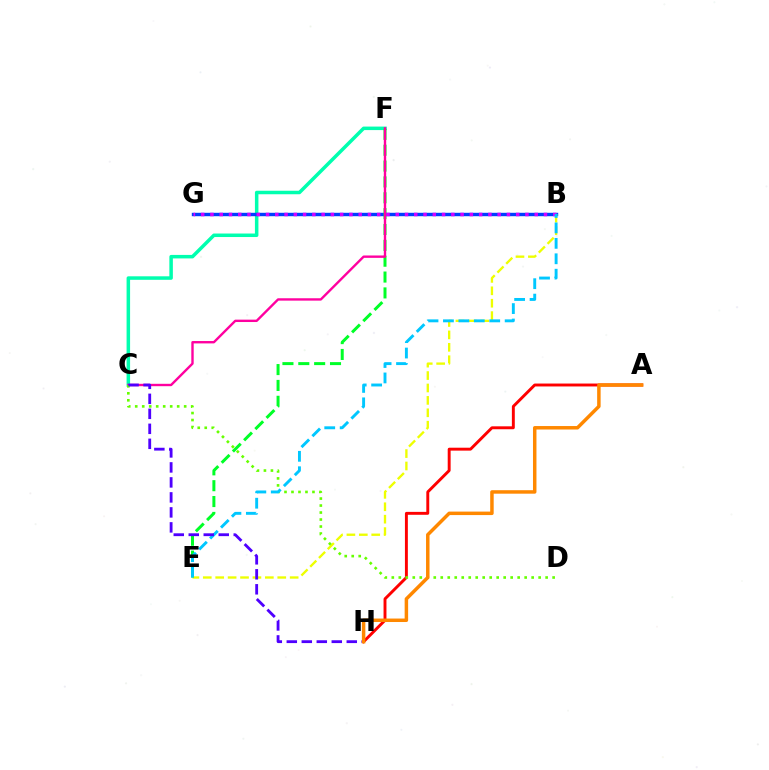{('A', 'H'): [{'color': '#ff0000', 'line_style': 'solid', 'thickness': 2.1}, {'color': '#ff8800', 'line_style': 'solid', 'thickness': 2.5}], ('C', 'F'): [{'color': '#00ffaf', 'line_style': 'solid', 'thickness': 2.53}, {'color': '#ff00a0', 'line_style': 'solid', 'thickness': 1.71}], ('B', 'G'): [{'color': '#003fff', 'line_style': 'solid', 'thickness': 2.45}, {'color': '#d600ff', 'line_style': 'dotted', 'thickness': 2.52}], ('B', 'E'): [{'color': '#eeff00', 'line_style': 'dashed', 'thickness': 1.69}, {'color': '#00c7ff', 'line_style': 'dashed', 'thickness': 2.1}], ('E', 'F'): [{'color': '#00ff27', 'line_style': 'dashed', 'thickness': 2.15}], ('C', 'D'): [{'color': '#66ff00', 'line_style': 'dotted', 'thickness': 1.9}], ('C', 'H'): [{'color': '#4f00ff', 'line_style': 'dashed', 'thickness': 2.04}]}